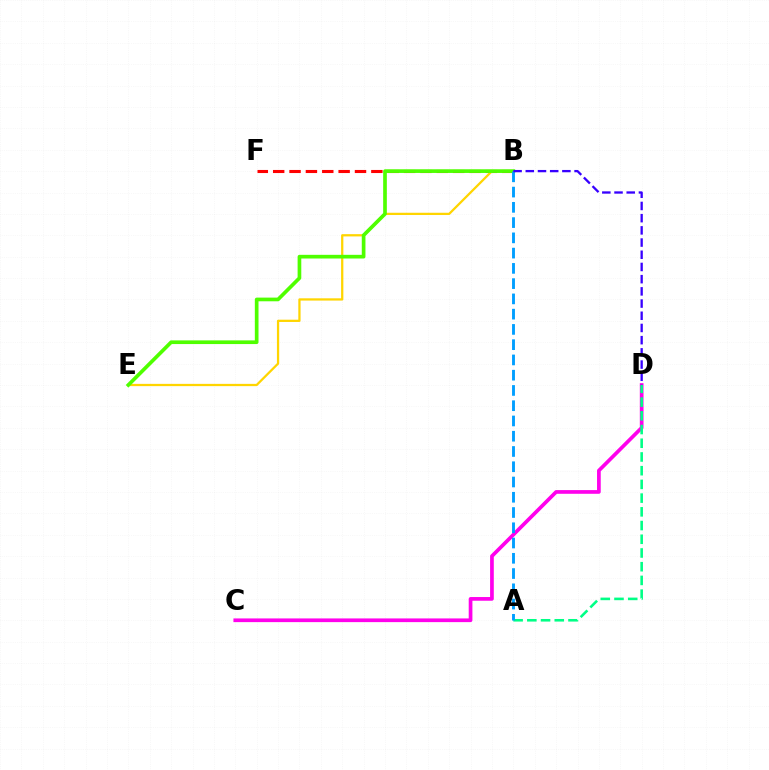{('B', 'F'): [{'color': '#ff0000', 'line_style': 'dashed', 'thickness': 2.22}], ('B', 'E'): [{'color': '#ffd500', 'line_style': 'solid', 'thickness': 1.63}, {'color': '#4fff00', 'line_style': 'solid', 'thickness': 2.65}], ('C', 'D'): [{'color': '#ff00ed', 'line_style': 'solid', 'thickness': 2.66}], ('A', 'D'): [{'color': '#00ff86', 'line_style': 'dashed', 'thickness': 1.86}], ('A', 'B'): [{'color': '#009eff', 'line_style': 'dashed', 'thickness': 2.07}], ('B', 'D'): [{'color': '#3700ff', 'line_style': 'dashed', 'thickness': 1.66}]}